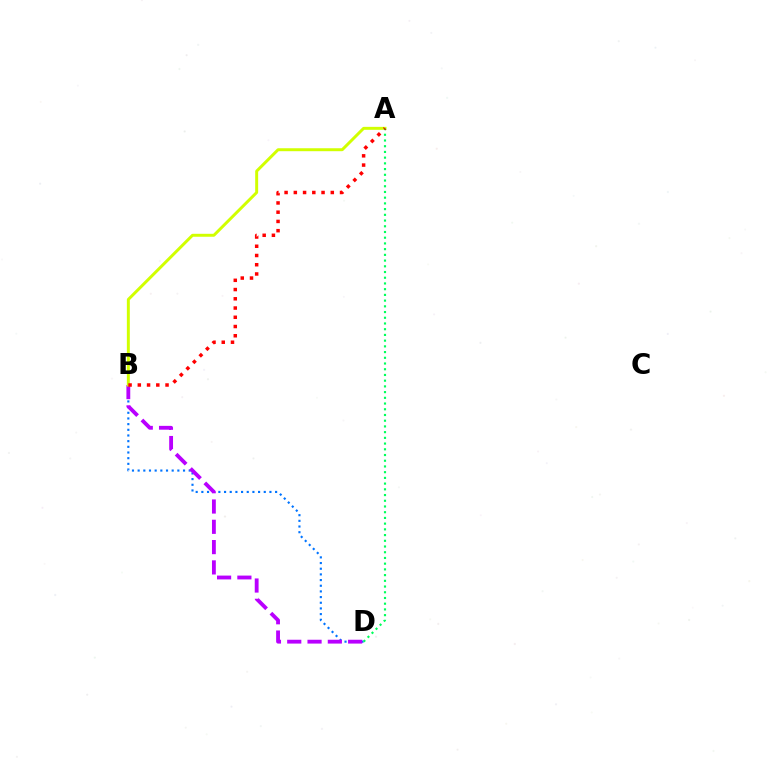{('B', 'D'): [{'color': '#0074ff', 'line_style': 'dotted', 'thickness': 1.54}, {'color': '#b900ff', 'line_style': 'dashed', 'thickness': 2.76}], ('A', 'B'): [{'color': '#d1ff00', 'line_style': 'solid', 'thickness': 2.13}, {'color': '#ff0000', 'line_style': 'dotted', 'thickness': 2.51}], ('A', 'D'): [{'color': '#00ff5c', 'line_style': 'dotted', 'thickness': 1.55}]}